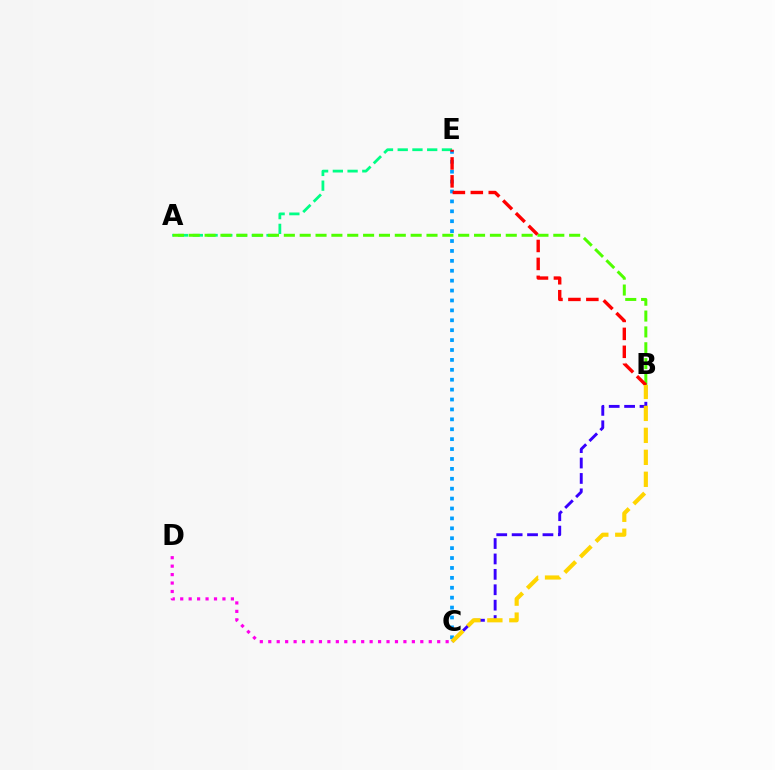{('A', 'E'): [{'color': '#00ff86', 'line_style': 'dashed', 'thickness': 2.0}], ('B', 'C'): [{'color': '#3700ff', 'line_style': 'dashed', 'thickness': 2.09}, {'color': '#ffd500', 'line_style': 'dashed', 'thickness': 2.98}], ('C', 'E'): [{'color': '#009eff', 'line_style': 'dotted', 'thickness': 2.69}], ('C', 'D'): [{'color': '#ff00ed', 'line_style': 'dotted', 'thickness': 2.3}], ('A', 'B'): [{'color': '#4fff00', 'line_style': 'dashed', 'thickness': 2.15}], ('B', 'E'): [{'color': '#ff0000', 'line_style': 'dashed', 'thickness': 2.44}]}